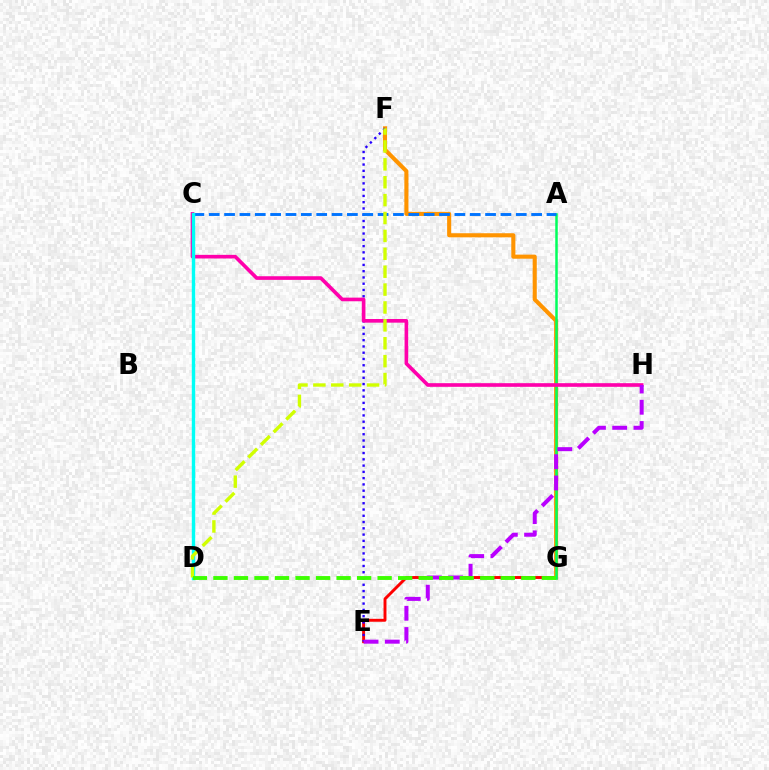{('E', 'G'): [{'color': '#ff0000', 'line_style': 'solid', 'thickness': 2.1}], ('F', 'G'): [{'color': '#ff9400', 'line_style': 'solid', 'thickness': 2.94}], ('A', 'G'): [{'color': '#00ff5c', 'line_style': 'solid', 'thickness': 1.8}], ('E', 'F'): [{'color': '#2500ff', 'line_style': 'dotted', 'thickness': 1.7}], ('C', 'H'): [{'color': '#ff00ac', 'line_style': 'solid', 'thickness': 2.62}], ('A', 'C'): [{'color': '#0074ff', 'line_style': 'dashed', 'thickness': 2.09}], ('E', 'H'): [{'color': '#b900ff', 'line_style': 'dashed', 'thickness': 2.89}], ('C', 'D'): [{'color': '#00fff6', 'line_style': 'solid', 'thickness': 2.45}], ('D', 'F'): [{'color': '#d1ff00', 'line_style': 'dashed', 'thickness': 2.43}], ('D', 'G'): [{'color': '#3dff00', 'line_style': 'dashed', 'thickness': 2.79}]}